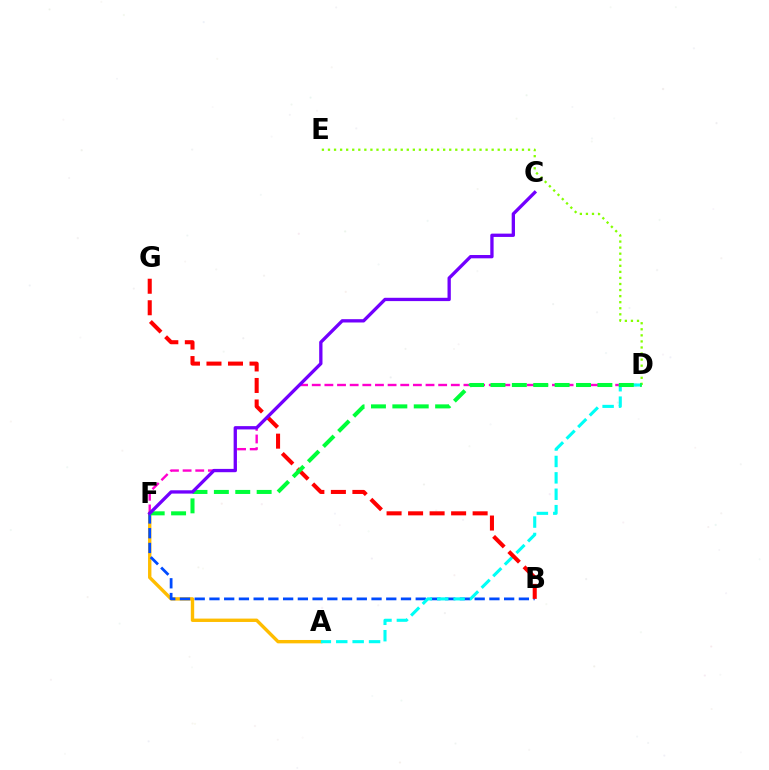{('A', 'F'): [{'color': '#ffbd00', 'line_style': 'solid', 'thickness': 2.43}], ('D', 'F'): [{'color': '#ff00cf', 'line_style': 'dashed', 'thickness': 1.72}, {'color': '#00ff39', 'line_style': 'dashed', 'thickness': 2.91}], ('B', 'F'): [{'color': '#004bff', 'line_style': 'dashed', 'thickness': 2.0}], ('D', 'E'): [{'color': '#84ff00', 'line_style': 'dotted', 'thickness': 1.65}], ('A', 'D'): [{'color': '#00fff6', 'line_style': 'dashed', 'thickness': 2.23}], ('B', 'G'): [{'color': '#ff0000', 'line_style': 'dashed', 'thickness': 2.92}], ('C', 'F'): [{'color': '#7200ff', 'line_style': 'solid', 'thickness': 2.38}]}